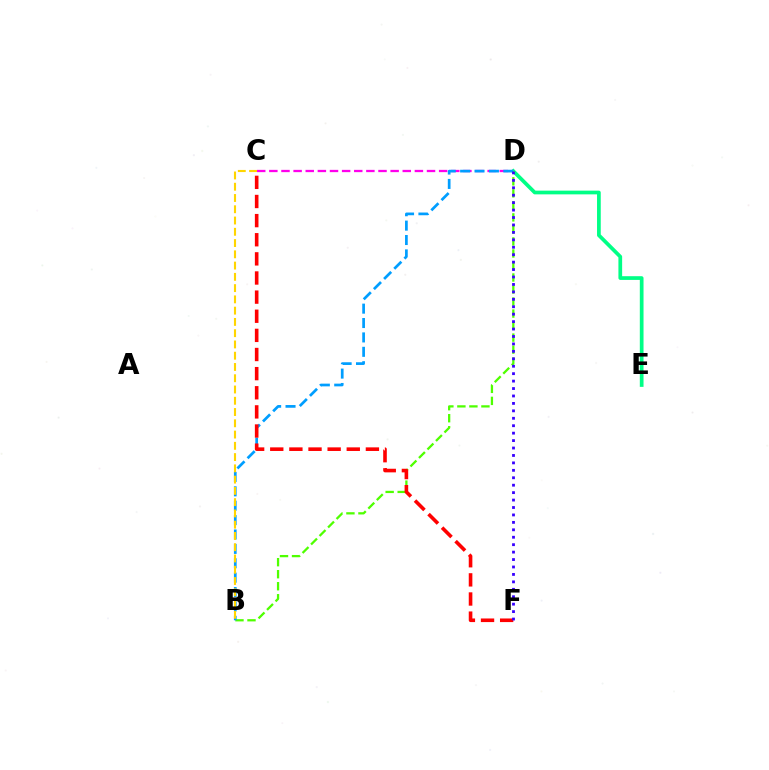{('D', 'E'): [{'color': '#00ff86', 'line_style': 'solid', 'thickness': 2.68}], ('C', 'D'): [{'color': '#ff00ed', 'line_style': 'dashed', 'thickness': 1.65}], ('B', 'D'): [{'color': '#4fff00', 'line_style': 'dashed', 'thickness': 1.63}, {'color': '#009eff', 'line_style': 'dashed', 'thickness': 1.95}], ('B', 'C'): [{'color': '#ffd500', 'line_style': 'dashed', 'thickness': 1.53}], ('C', 'F'): [{'color': '#ff0000', 'line_style': 'dashed', 'thickness': 2.6}], ('D', 'F'): [{'color': '#3700ff', 'line_style': 'dotted', 'thickness': 2.02}]}